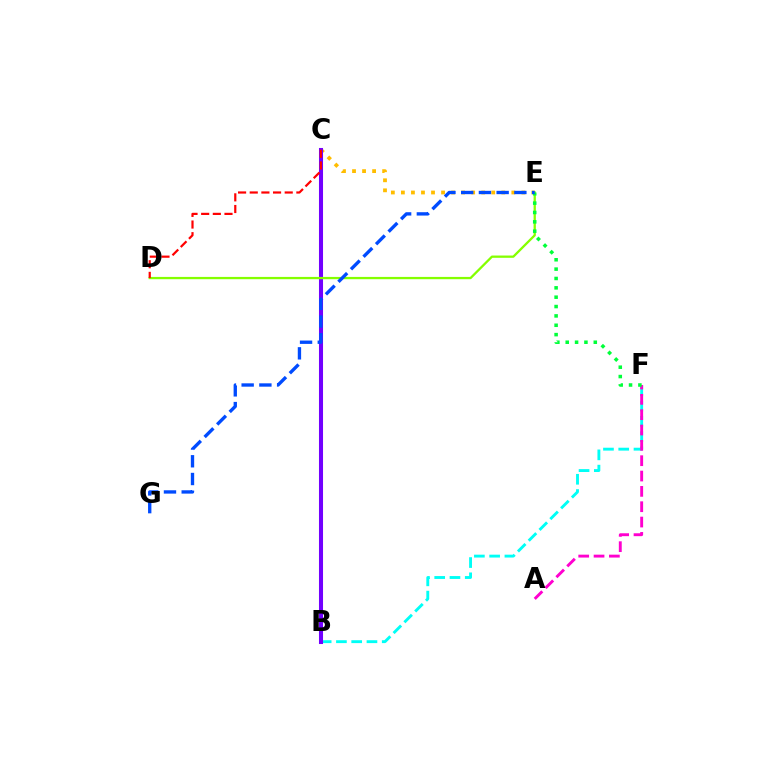{('B', 'F'): [{'color': '#00fff6', 'line_style': 'dashed', 'thickness': 2.07}], ('A', 'F'): [{'color': '#ff00cf', 'line_style': 'dashed', 'thickness': 2.08}], ('C', 'E'): [{'color': '#ffbd00', 'line_style': 'dotted', 'thickness': 2.73}], ('B', 'C'): [{'color': '#7200ff', 'line_style': 'solid', 'thickness': 2.92}], ('D', 'E'): [{'color': '#84ff00', 'line_style': 'solid', 'thickness': 1.64}], ('E', 'F'): [{'color': '#00ff39', 'line_style': 'dotted', 'thickness': 2.54}], ('C', 'D'): [{'color': '#ff0000', 'line_style': 'dashed', 'thickness': 1.58}], ('E', 'G'): [{'color': '#004bff', 'line_style': 'dashed', 'thickness': 2.41}]}